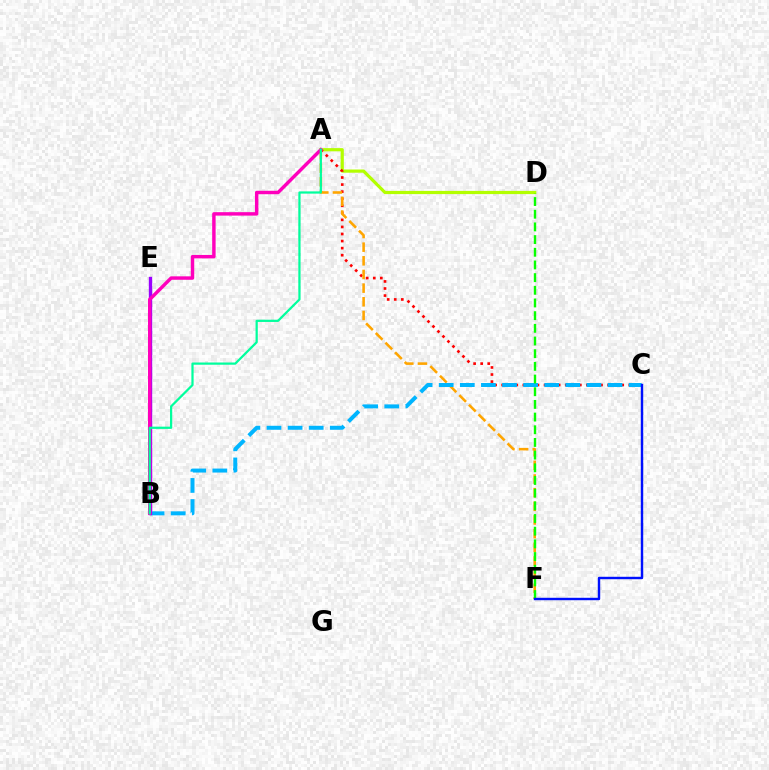{('A', 'D'): [{'color': '#b3ff00', 'line_style': 'solid', 'thickness': 2.3}], ('A', 'C'): [{'color': '#ff0000', 'line_style': 'dotted', 'thickness': 1.92}], ('A', 'F'): [{'color': '#ffa500', 'line_style': 'dashed', 'thickness': 1.86}], ('B', 'C'): [{'color': '#00b5ff', 'line_style': 'dashed', 'thickness': 2.87}], ('B', 'E'): [{'color': '#9b00ff', 'line_style': 'solid', 'thickness': 2.41}], ('A', 'B'): [{'color': '#ff00bd', 'line_style': 'solid', 'thickness': 2.47}, {'color': '#00ff9d', 'line_style': 'solid', 'thickness': 1.61}], ('D', 'F'): [{'color': '#08ff00', 'line_style': 'dashed', 'thickness': 1.72}], ('C', 'F'): [{'color': '#0010ff', 'line_style': 'solid', 'thickness': 1.74}]}